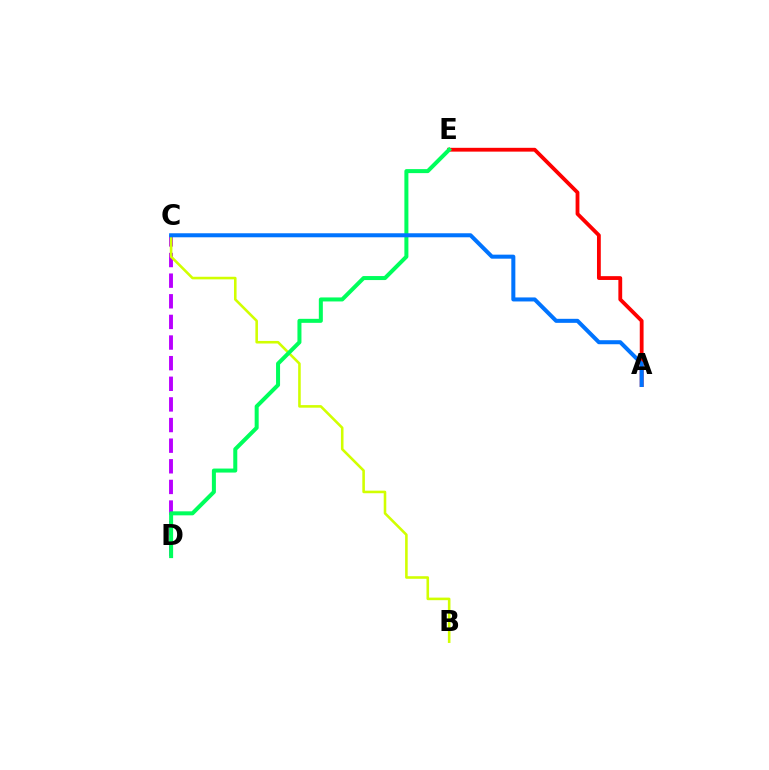{('C', 'D'): [{'color': '#b900ff', 'line_style': 'dashed', 'thickness': 2.8}], ('A', 'E'): [{'color': '#ff0000', 'line_style': 'solid', 'thickness': 2.74}], ('B', 'C'): [{'color': '#d1ff00', 'line_style': 'solid', 'thickness': 1.86}], ('D', 'E'): [{'color': '#00ff5c', 'line_style': 'solid', 'thickness': 2.89}], ('A', 'C'): [{'color': '#0074ff', 'line_style': 'solid', 'thickness': 2.9}]}